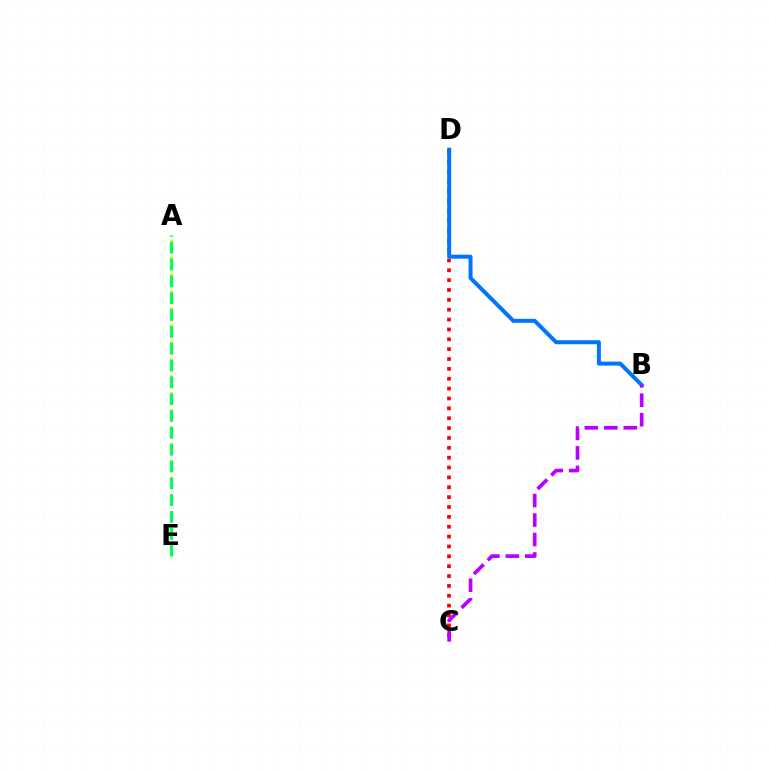{('A', 'E'): [{'color': '#d1ff00', 'line_style': 'dotted', 'thickness': 2.3}, {'color': '#00ff5c', 'line_style': 'dashed', 'thickness': 2.29}], ('C', 'D'): [{'color': '#ff0000', 'line_style': 'dotted', 'thickness': 2.68}], ('B', 'D'): [{'color': '#0074ff', 'line_style': 'solid', 'thickness': 2.87}], ('B', 'C'): [{'color': '#b900ff', 'line_style': 'dashed', 'thickness': 2.65}]}